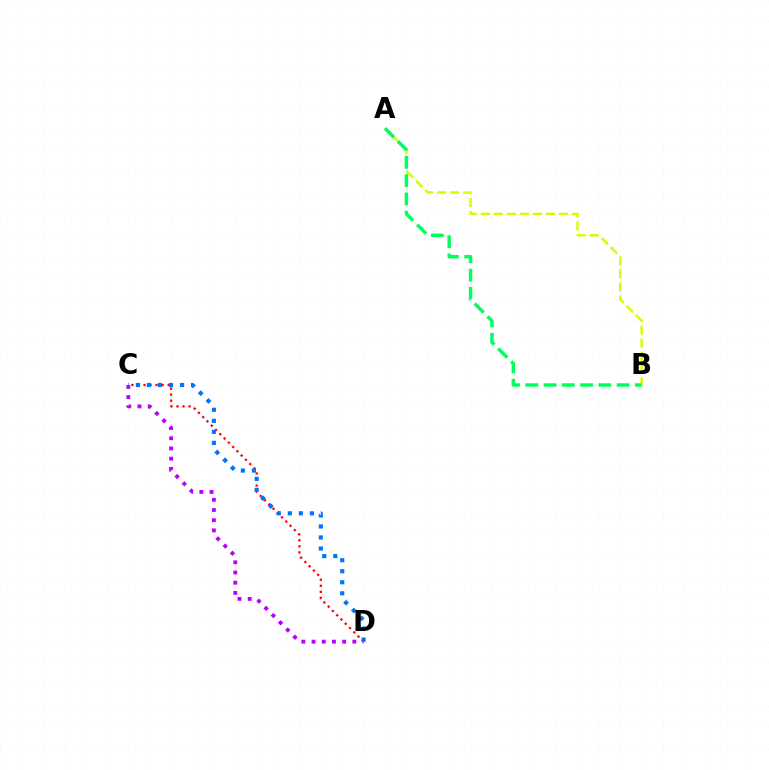{('C', 'D'): [{'color': '#ff0000', 'line_style': 'dotted', 'thickness': 1.64}, {'color': '#0074ff', 'line_style': 'dotted', 'thickness': 3.0}, {'color': '#b900ff', 'line_style': 'dotted', 'thickness': 2.77}], ('A', 'B'): [{'color': '#d1ff00', 'line_style': 'dashed', 'thickness': 1.77}, {'color': '#00ff5c', 'line_style': 'dashed', 'thickness': 2.48}]}